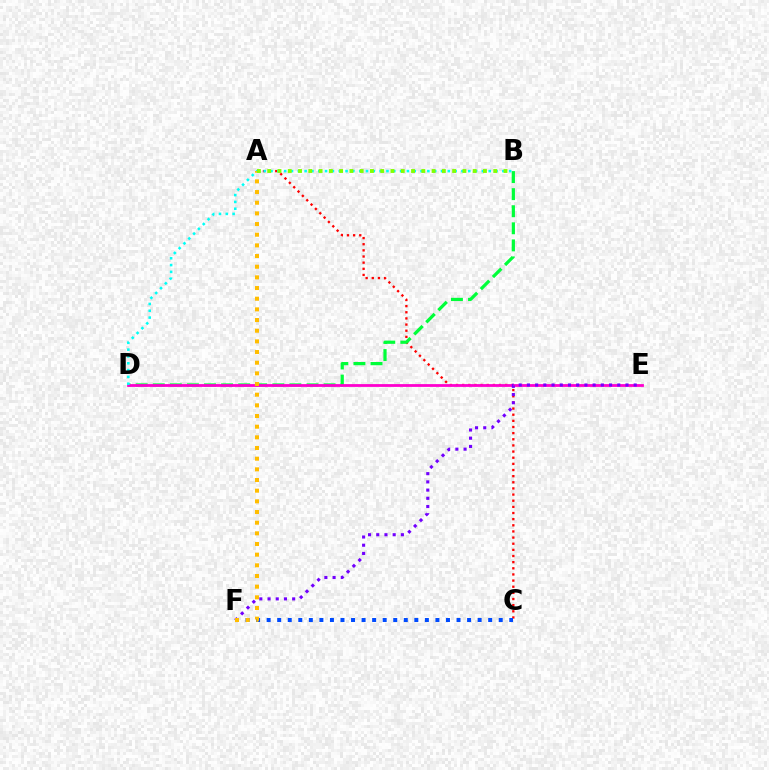{('A', 'C'): [{'color': '#ff0000', 'line_style': 'dotted', 'thickness': 1.67}], ('B', 'D'): [{'color': '#00ff39', 'line_style': 'dashed', 'thickness': 2.32}, {'color': '#00fff6', 'line_style': 'dotted', 'thickness': 1.85}], ('C', 'F'): [{'color': '#004bff', 'line_style': 'dotted', 'thickness': 2.87}], ('D', 'E'): [{'color': '#ff00cf', 'line_style': 'solid', 'thickness': 2.01}], ('E', 'F'): [{'color': '#7200ff', 'line_style': 'dotted', 'thickness': 2.23}], ('A', 'F'): [{'color': '#ffbd00', 'line_style': 'dotted', 'thickness': 2.9}], ('A', 'B'): [{'color': '#84ff00', 'line_style': 'dotted', 'thickness': 2.79}]}